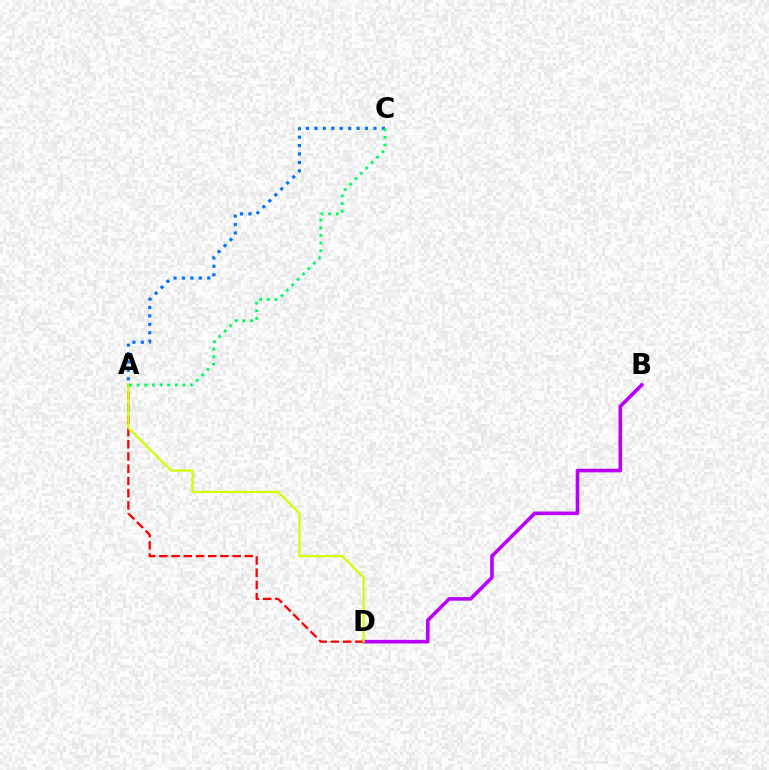{('B', 'D'): [{'color': '#b900ff', 'line_style': 'solid', 'thickness': 2.6}], ('A', 'D'): [{'color': '#ff0000', 'line_style': 'dashed', 'thickness': 1.66}, {'color': '#d1ff00', 'line_style': 'solid', 'thickness': 1.61}], ('A', 'C'): [{'color': '#0074ff', 'line_style': 'dotted', 'thickness': 2.29}, {'color': '#00ff5c', 'line_style': 'dotted', 'thickness': 2.07}]}